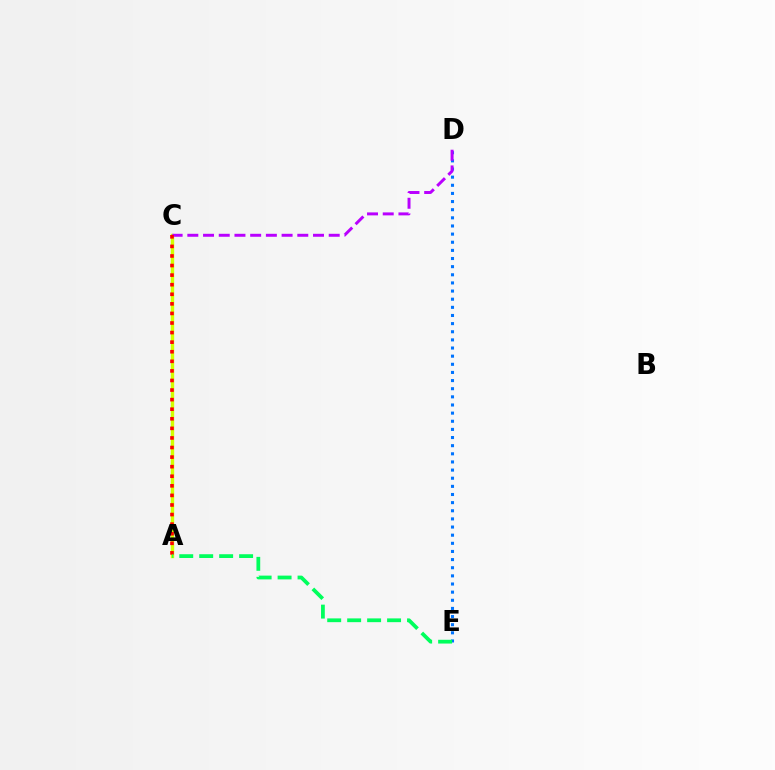{('D', 'E'): [{'color': '#0074ff', 'line_style': 'dotted', 'thickness': 2.21}], ('A', 'C'): [{'color': '#d1ff00', 'line_style': 'solid', 'thickness': 2.44}, {'color': '#ff0000', 'line_style': 'dotted', 'thickness': 2.6}], ('C', 'D'): [{'color': '#b900ff', 'line_style': 'dashed', 'thickness': 2.13}], ('A', 'E'): [{'color': '#00ff5c', 'line_style': 'dashed', 'thickness': 2.71}]}